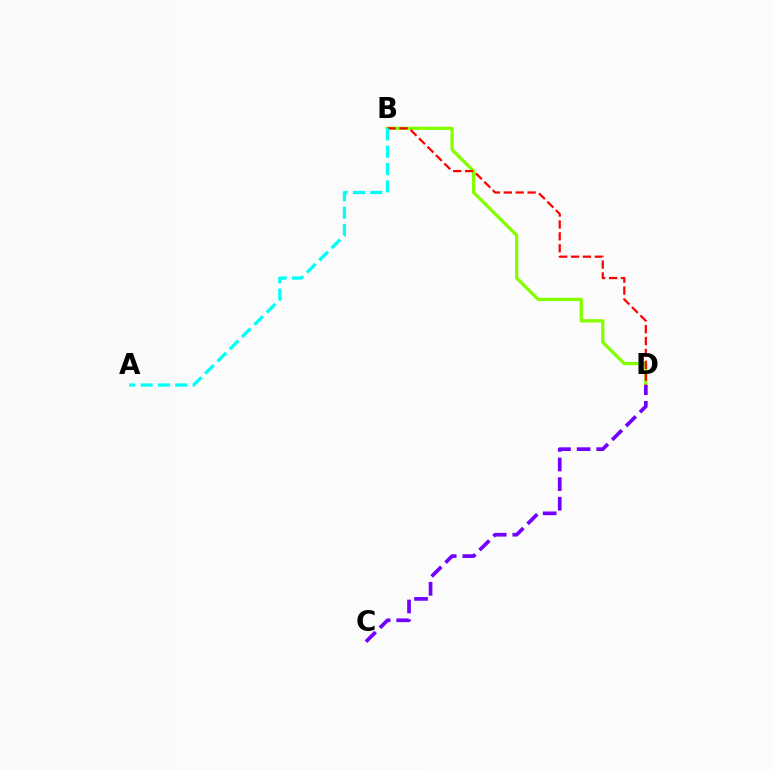{('B', 'D'): [{'color': '#84ff00', 'line_style': 'solid', 'thickness': 2.37}, {'color': '#ff0000', 'line_style': 'dashed', 'thickness': 1.61}], ('C', 'D'): [{'color': '#7200ff', 'line_style': 'dashed', 'thickness': 2.66}], ('A', 'B'): [{'color': '#00fff6', 'line_style': 'dashed', 'thickness': 2.36}]}